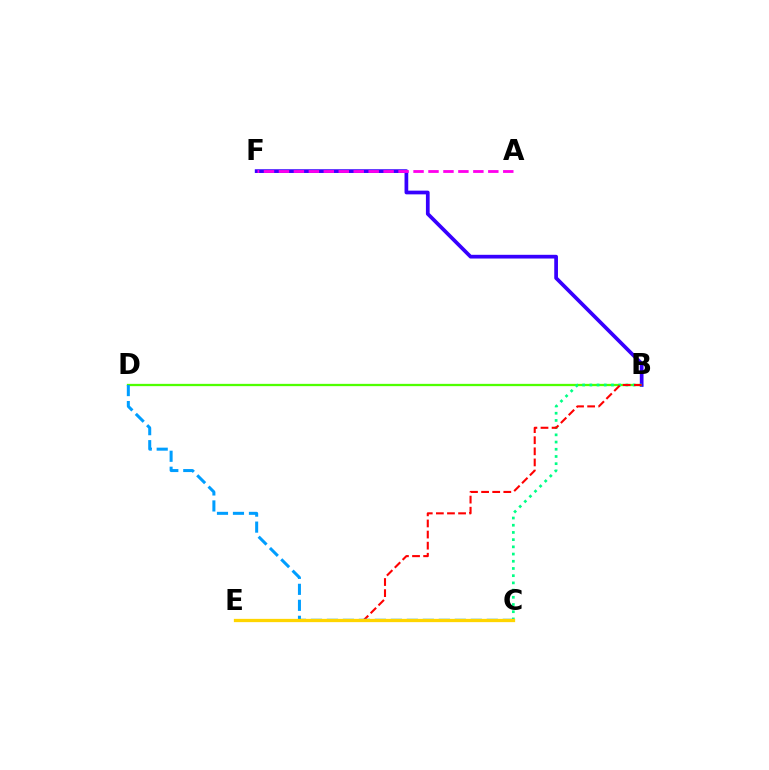{('B', 'D'): [{'color': '#4fff00', 'line_style': 'solid', 'thickness': 1.65}], ('B', 'F'): [{'color': '#3700ff', 'line_style': 'solid', 'thickness': 2.68}], ('A', 'F'): [{'color': '#ff00ed', 'line_style': 'dashed', 'thickness': 2.03}], ('B', 'C'): [{'color': '#00ff86', 'line_style': 'dotted', 'thickness': 1.96}], ('B', 'E'): [{'color': '#ff0000', 'line_style': 'dashed', 'thickness': 1.51}], ('C', 'D'): [{'color': '#009eff', 'line_style': 'dashed', 'thickness': 2.17}], ('C', 'E'): [{'color': '#ffd500', 'line_style': 'solid', 'thickness': 2.36}]}